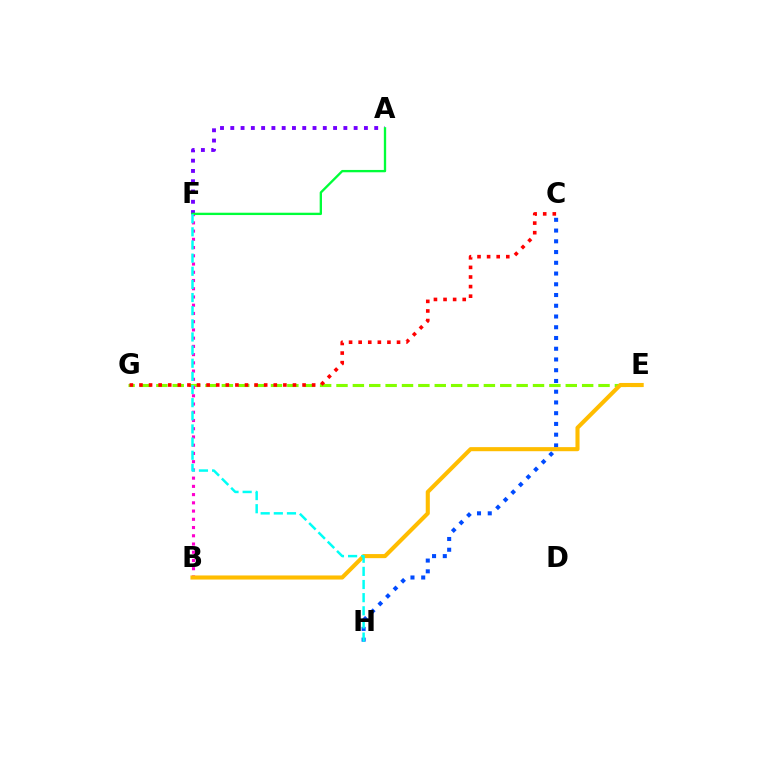{('A', 'F'): [{'color': '#7200ff', 'line_style': 'dotted', 'thickness': 2.79}, {'color': '#00ff39', 'line_style': 'solid', 'thickness': 1.68}], ('C', 'H'): [{'color': '#004bff', 'line_style': 'dotted', 'thickness': 2.92}], ('E', 'G'): [{'color': '#84ff00', 'line_style': 'dashed', 'thickness': 2.22}], ('B', 'F'): [{'color': '#ff00cf', 'line_style': 'dotted', 'thickness': 2.24}], ('C', 'G'): [{'color': '#ff0000', 'line_style': 'dotted', 'thickness': 2.61}], ('B', 'E'): [{'color': '#ffbd00', 'line_style': 'solid', 'thickness': 2.94}], ('F', 'H'): [{'color': '#00fff6', 'line_style': 'dashed', 'thickness': 1.79}]}